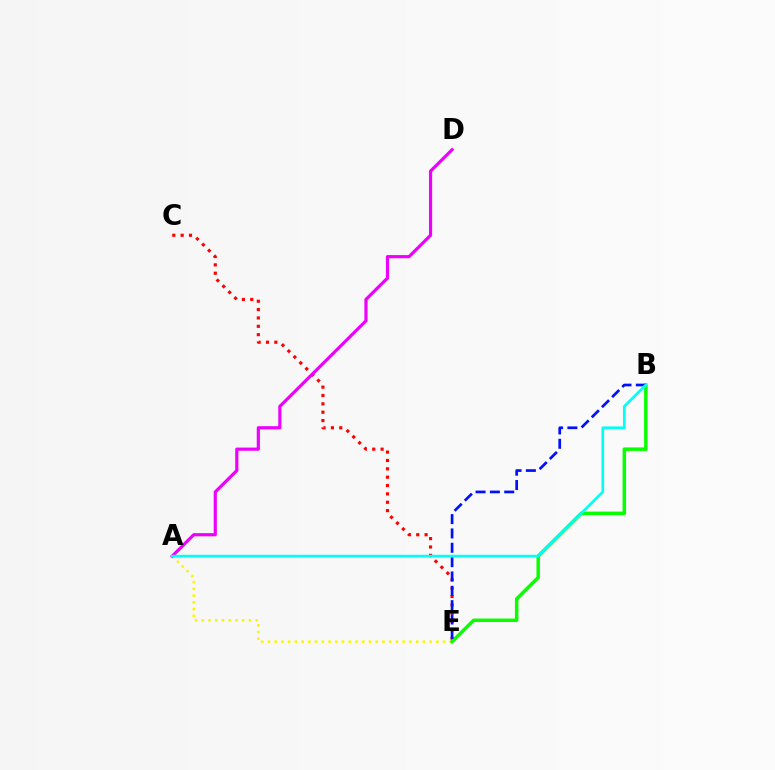{('C', 'E'): [{'color': '#ff0000', 'line_style': 'dotted', 'thickness': 2.27}], ('A', 'E'): [{'color': '#fcf500', 'line_style': 'dotted', 'thickness': 1.83}], ('B', 'E'): [{'color': '#08ff00', 'line_style': 'solid', 'thickness': 2.5}, {'color': '#0010ff', 'line_style': 'dashed', 'thickness': 1.95}], ('A', 'D'): [{'color': '#ee00ff', 'line_style': 'solid', 'thickness': 2.29}], ('A', 'B'): [{'color': '#00fff6', 'line_style': 'solid', 'thickness': 1.94}]}